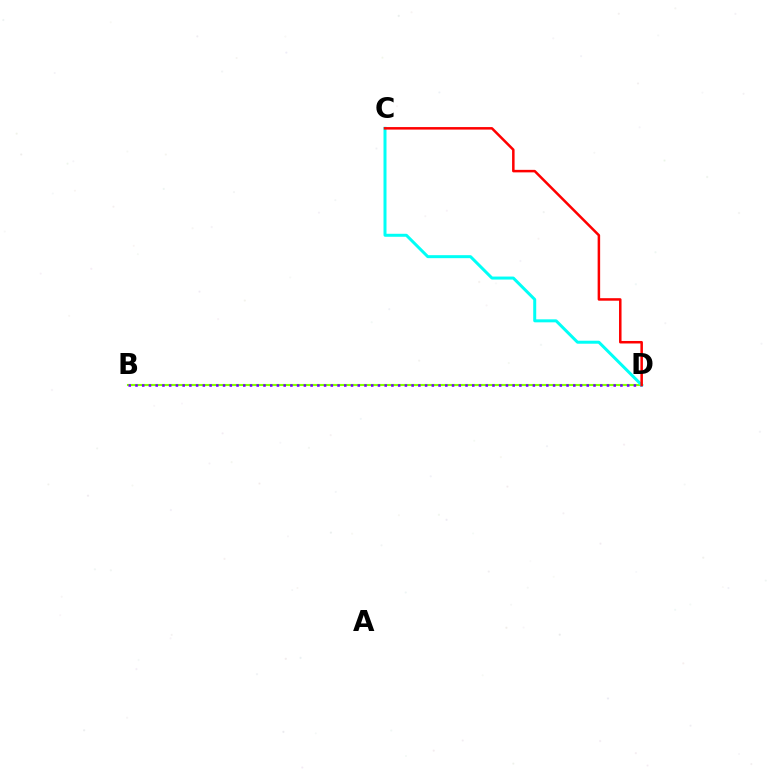{('B', 'D'): [{'color': '#84ff00', 'line_style': 'solid', 'thickness': 1.52}, {'color': '#7200ff', 'line_style': 'dotted', 'thickness': 1.83}], ('C', 'D'): [{'color': '#00fff6', 'line_style': 'solid', 'thickness': 2.16}, {'color': '#ff0000', 'line_style': 'solid', 'thickness': 1.81}]}